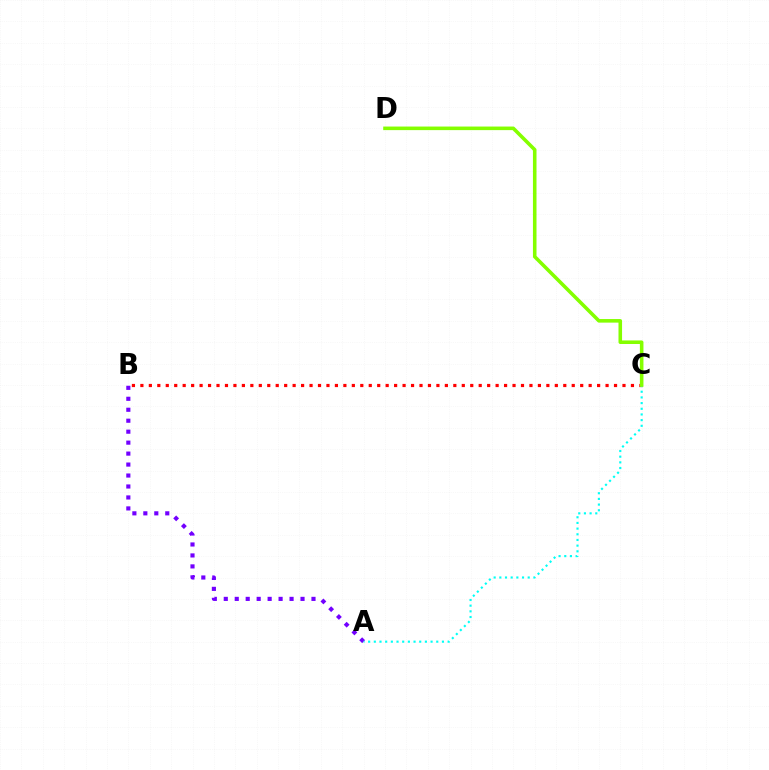{('A', 'B'): [{'color': '#7200ff', 'line_style': 'dotted', 'thickness': 2.98}], ('B', 'C'): [{'color': '#ff0000', 'line_style': 'dotted', 'thickness': 2.3}], ('A', 'C'): [{'color': '#00fff6', 'line_style': 'dotted', 'thickness': 1.54}], ('C', 'D'): [{'color': '#84ff00', 'line_style': 'solid', 'thickness': 2.57}]}